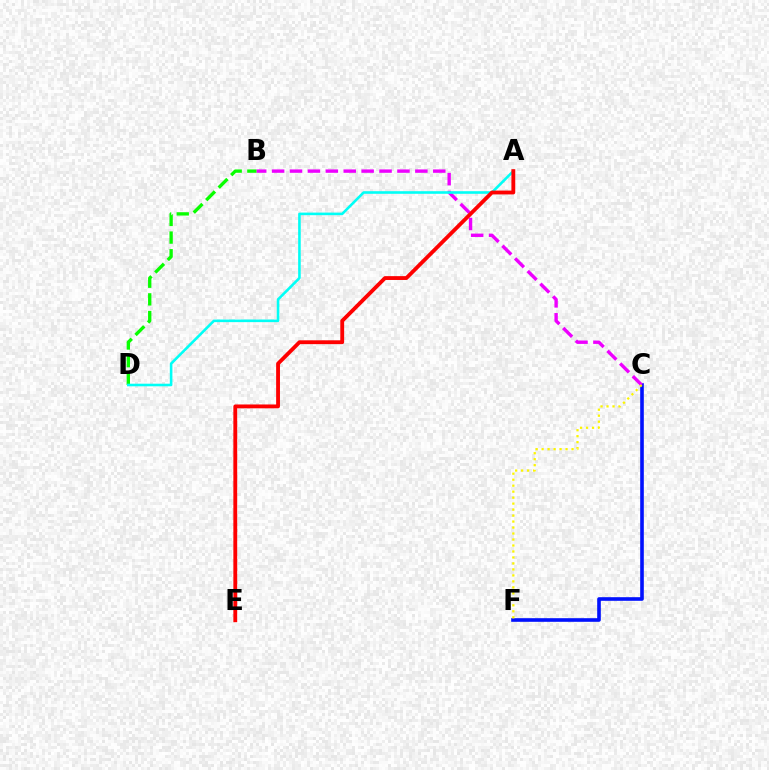{('B', 'D'): [{'color': '#08ff00', 'line_style': 'dashed', 'thickness': 2.4}], ('C', 'F'): [{'color': '#0010ff', 'line_style': 'solid', 'thickness': 2.61}, {'color': '#fcf500', 'line_style': 'dotted', 'thickness': 1.63}], ('B', 'C'): [{'color': '#ee00ff', 'line_style': 'dashed', 'thickness': 2.43}], ('A', 'D'): [{'color': '#00fff6', 'line_style': 'solid', 'thickness': 1.87}], ('A', 'E'): [{'color': '#ff0000', 'line_style': 'solid', 'thickness': 2.76}]}